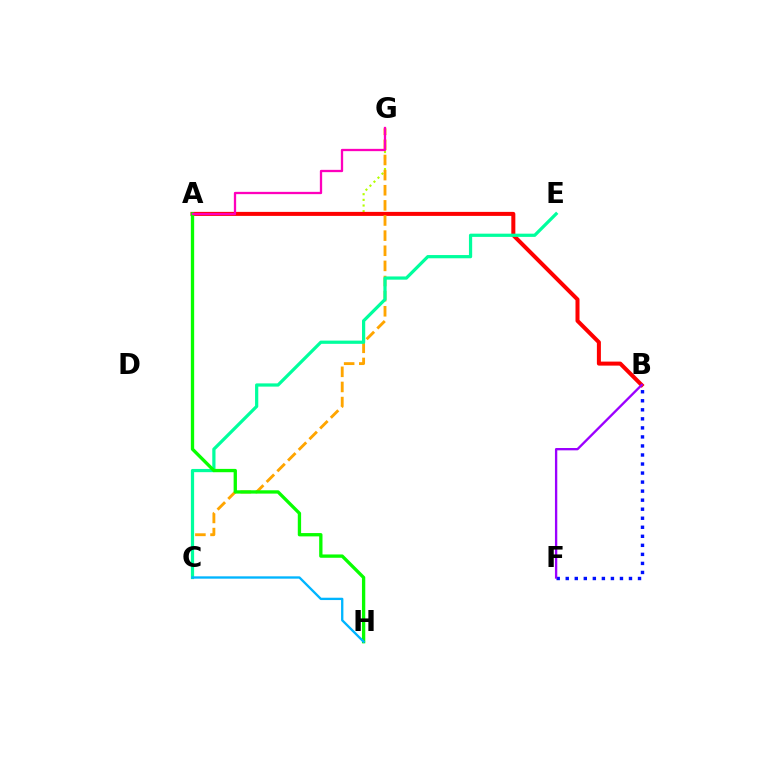{('A', 'G'): [{'color': '#b3ff00', 'line_style': 'dotted', 'thickness': 1.54}, {'color': '#ff00bd', 'line_style': 'solid', 'thickness': 1.65}], ('A', 'B'): [{'color': '#ff0000', 'line_style': 'solid', 'thickness': 2.89}], ('C', 'G'): [{'color': '#ffa500', 'line_style': 'dashed', 'thickness': 2.06}], ('C', 'E'): [{'color': '#00ff9d', 'line_style': 'solid', 'thickness': 2.32}], ('A', 'H'): [{'color': '#08ff00', 'line_style': 'solid', 'thickness': 2.39}], ('B', 'F'): [{'color': '#0010ff', 'line_style': 'dotted', 'thickness': 2.45}, {'color': '#9b00ff', 'line_style': 'solid', 'thickness': 1.68}], ('C', 'H'): [{'color': '#00b5ff', 'line_style': 'solid', 'thickness': 1.68}]}